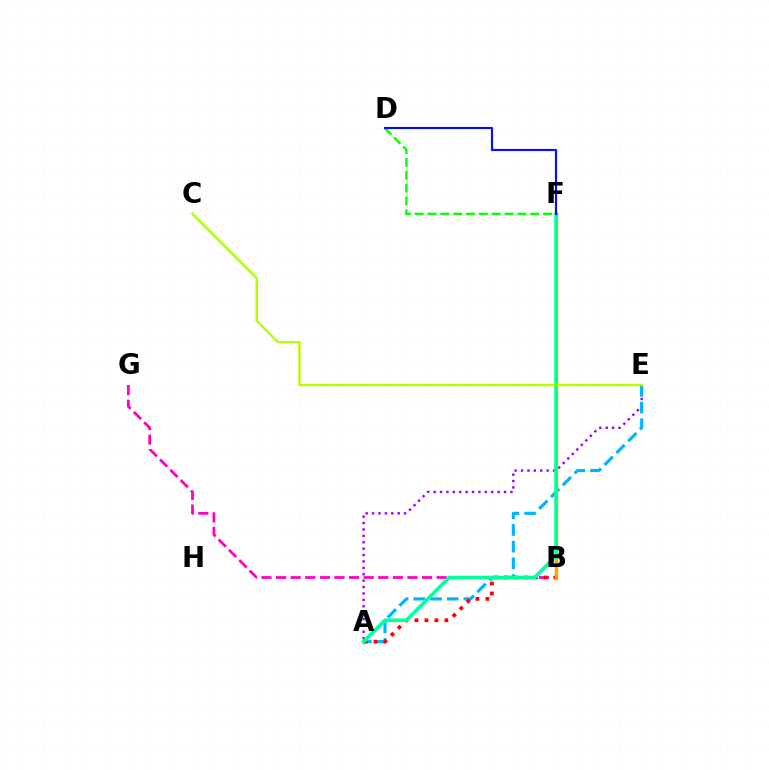{('D', 'F'): [{'color': '#08ff00', 'line_style': 'dashed', 'thickness': 1.74}, {'color': '#0010ff', 'line_style': 'solid', 'thickness': 1.55}], ('A', 'E'): [{'color': '#9b00ff', 'line_style': 'dotted', 'thickness': 1.74}, {'color': '#00b5ff', 'line_style': 'dashed', 'thickness': 2.27}], ('B', 'G'): [{'color': '#ff00bd', 'line_style': 'dashed', 'thickness': 1.98}], ('A', 'B'): [{'color': '#ff0000', 'line_style': 'dotted', 'thickness': 2.71}], ('B', 'F'): [{'color': '#ffa500', 'line_style': 'solid', 'thickness': 2.48}], ('A', 'F'): [{'color': '#00ff9d', 'line_style': 'solid', 'thickness': 2.64}], ('C', 'E'): [{'color': '#b3ff00', 'line_style': 'solid', 'thickness': 1.74}]}